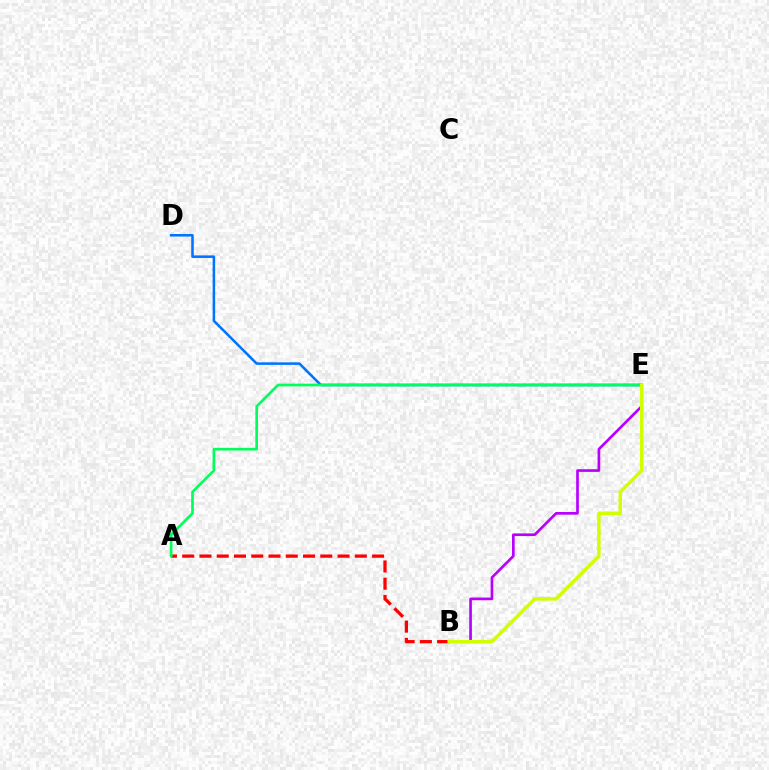{('D', 'E'): [{'color': '#0074ff', 'line_style': 'solid', 'thickness': 1.83}], ('A', 'B'): [{'color': '#ff0000', 'line_style': 'dashed', 'thickness': 2.34}], ('B', 'E'): [{'color': '#b900ff', 'line_style': 'solid', 'thickness': 1.93}, {'color': '#d1ff00', 'line_style': 'solid', 'thickness': 2.48}], ('A', 'E'): [{'color': '#00ff5c', 'line_style': 'solid', 'thickness': 1.92}]}